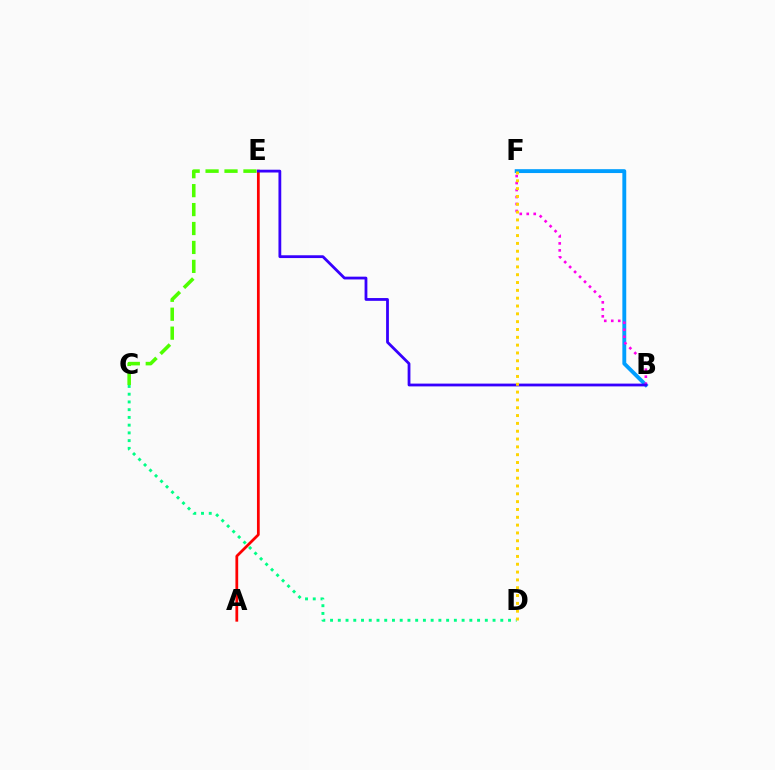{('B', 'F'): [{'color': '#009eff', 'line_style': 'solid', 'thickness': 2.79}, {'color': '#ff00ed', 'line_style': 'dotted', 'thickness': 1.9}], ('C', 'E'): [{'color': '#4fff00', 'line_style': 'dashed', 'thickness': 2.57}], ('A', 'E'): [{'color': '#ff0000', 'line_style': 'solid', 'thickness': 1.98}], ('B', 'E'): [{'color': '#3700ff', 'line_style': 'solid', 'thickness': 2.01}], ('C', 'D'): [{'color': '#00ff86', 'line_style': 'dotted', 'thickness': 2.1}], ('D', 'F'): [{'color': '#ffd500', 'line_style': 'dotted', 'thickness': 2.13}]}